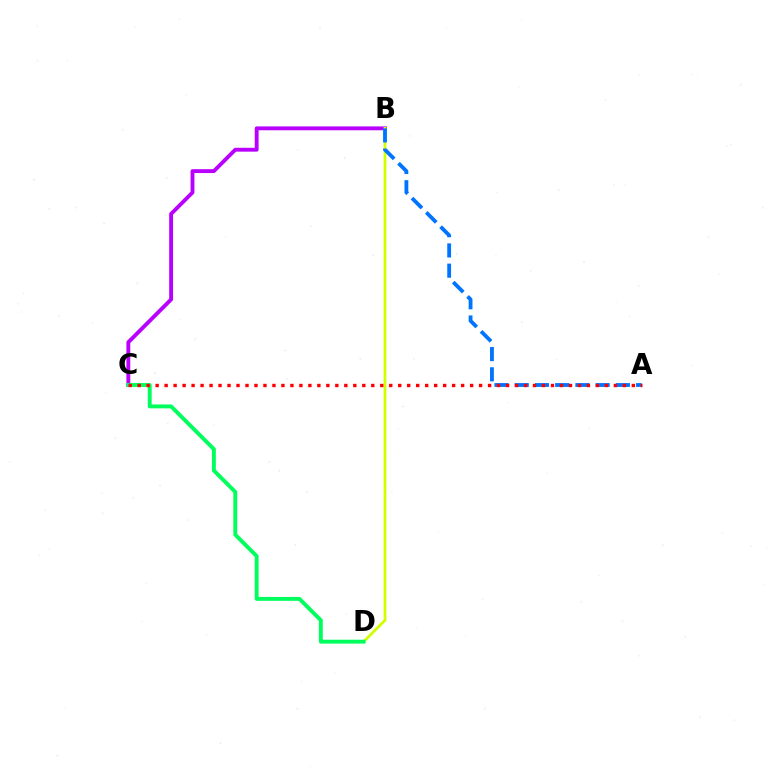{('B', 'C'): [{'color': '#b900ff', 'line_style': 'solid', 'thickness': 2.79}], ('B', 'D'): [{'color': '#d1ff00', 'line_style': 'solid', 'thickness': 2.0}], ('A', 'B'): [{'color': '#0074ff', 'line_style': 'dashed', 'thickness': 2.75}], ('C', 'D'): [{'color': '#00ff5c', 'line_style': 'solid', 'thickness': 2.8}], ('A', 'C'): [{'color': '#ff0000', 'line_style': 'dotted', 'thickness': 2.44}]}